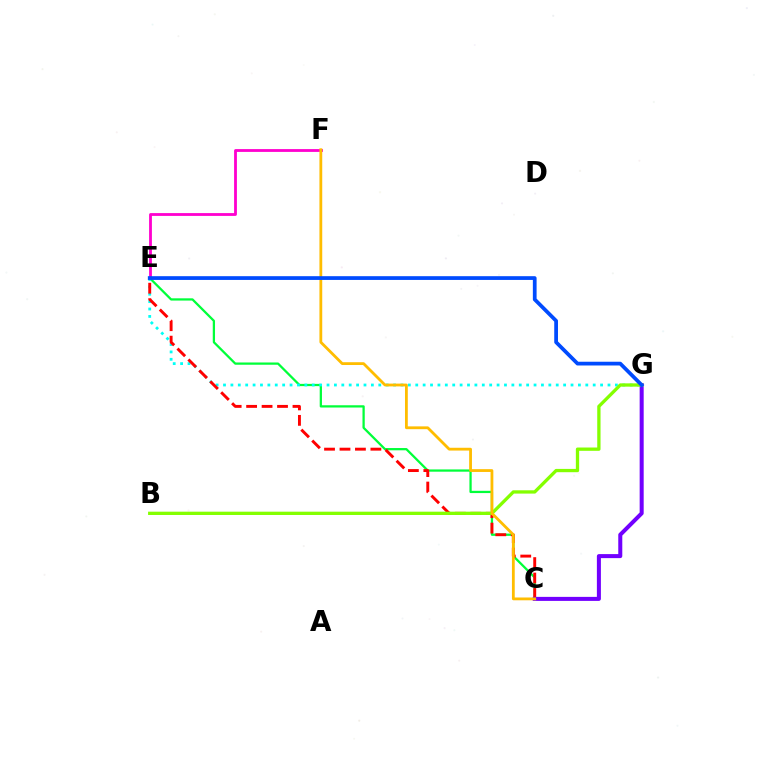{('E', 'F'): [{'color': '#ff00cf', 'line_style': 'solid', 'thickness': 2.03}], ('C', 'E'): [{'color': '#00ff39', 'line_style': 'solid', 'thickness': 1.63}, {'color': '#ff0000', 'line_style': 'dashed', 'thickness': 2.1}], ('E', 'G'): [{'color': '#00fff6', 'line_style': 'dotted', 'thickness': 2.01}, {'color': '#004bff', 'line_style': 'solid', 'thickness': 2.7}], ('C', 'G'): [{'color': '#7200ff', 'line_style': 'solid', 'thickness': 2.9}], ('B', 'G'): [{'color': '#84ff00', 'line_style': 'solid', 'thickness': 2.38}], ('C', 'F'): [{'color': '#ffbd00', 'line_style': 'solid', 'thickness': 2.02}]}